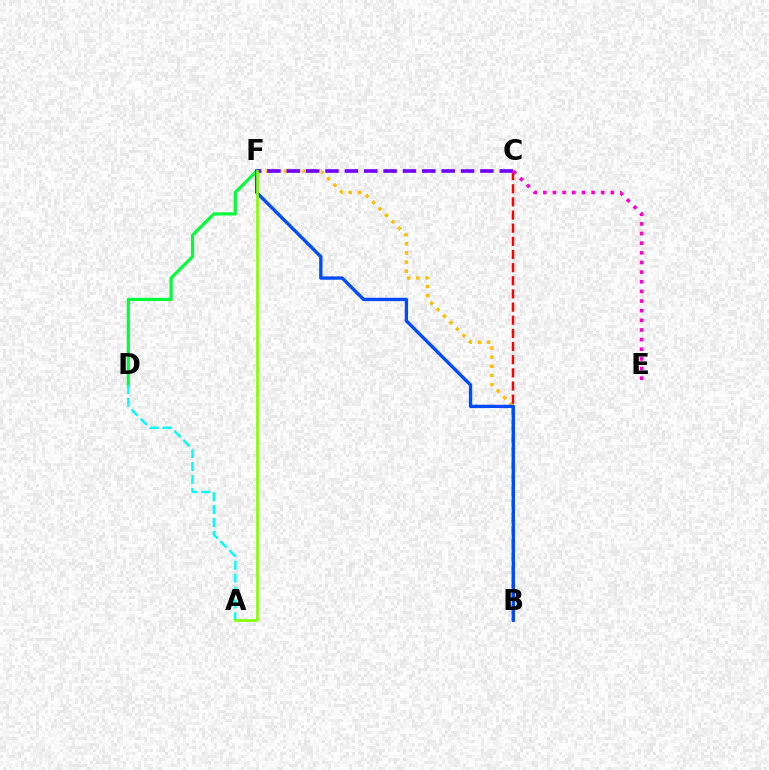{('B', 'F'): [{'color': '#ffbd00', 'line_style': 'dotted', 'thickness': 2.49}, {'color': '#004bff', 'line_style': 'solid', 'thickness': 2.4}], ('B', 'C'): [{'color': '#ff0000', 'line_style': 'dashed', 'thickness': 1.79}], ('D', 'F'): [{'color': '#00ff39', 'line_style': 'solid', 'thickness': 2.28}], ('C', 'F'): [{'color': '#7200ff', 'line_style': 'dashed', 'thickness': 2.63}], ('A', 'D'): [{'color': '#00fff6', 'line_style': 'dashed', 'thickness': 1.75}], ('A', 'F'): [{'color': '#84ff00', 'line_style': 'solid', 'thickness': 1.92}], ('C', 'E'): [{'color': '#ff00cf', 'line_style': 'dotted', 'thickness': 2.62}]}